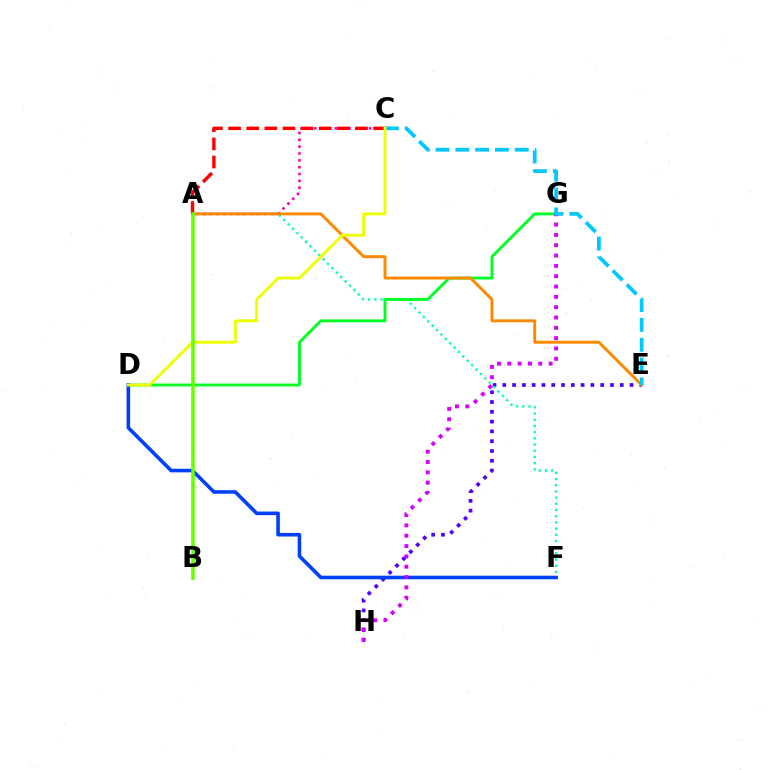{('A', 'C'): [{'color': '#ff00a0', 'line_style': 'dotted', 'thickness': 1.86}, {'color': '#ff0000', 'line_style': 'dashed', 'thickness': 2.46}], ('E', 'H'): [{'color': '#4f00ff', 'line_style': 'dotted', 'thickness': 2.66}], ('A', 'F'): [{'color': '#00ffaf', 'line_style': 'dotted', 'thickness': 1.69}], ('D', 'G'): [{'color': '#00ff27', 'line_style': 'solid', 'thickness': 2.08}], ('A', 'E'): [{'color': '#ff8800', 'line_style': 'solid', 'thickness': 2.12}], ('D', 'F'): [{'color': '#003fff', 'line_style': 'solid', 'thickness': 2.59}], ('G', 'H'): [{'color': '#d600ff', 'line_style': 'dotted', 'thickness': 2.81}], ('C', 'E'): [{'color': '#00c7ff', 'line_style': 'dashed', 'thickness': 2.69}], ('C', 'D'): [{'color': '#eeff00', 'line_style': 'solid', 'thickness': 2.09}], ('A', 'B'): [{'color': '#66ff00', 'line_style': 'solid', 'thickness': 2.59}]}